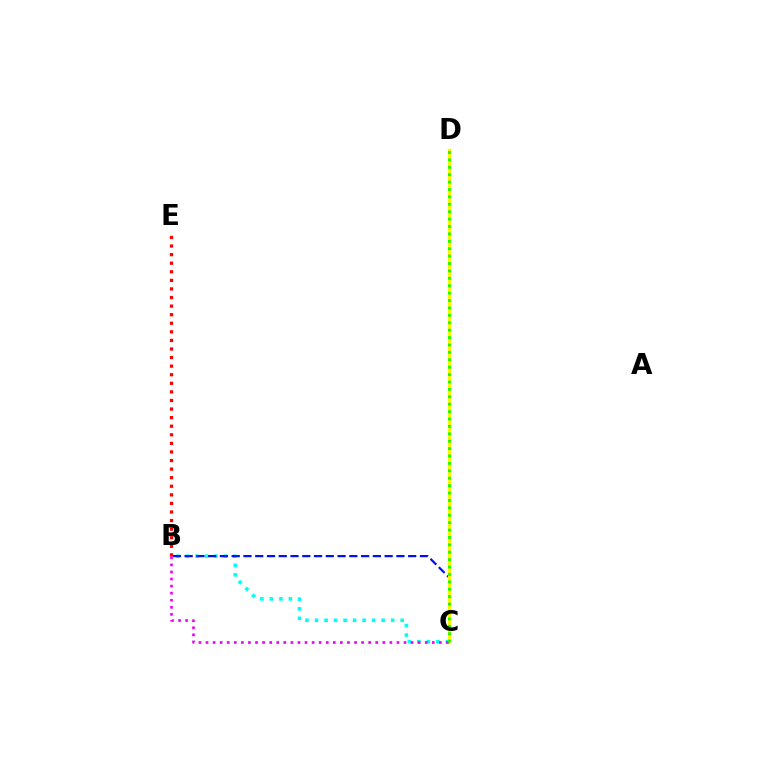{('B', 'C'): [{'color': '#00fff6', 'line_style': 'dotted', 'thickness': 2.58}, {'color': '#0010ff', 'line_style': 'dashed', 'thickness': 1.6}, {'color': '#ee00ff', 'line_style': 'dotted', 'thickness': 1.92}], ('B', 'E'): [{'color': '#ff0000', 'line_style': 'dotted', 'thickness': 2.33}], ('C', 'D'): [{'color': '#fcf500', 'line_style': 'solid', 'thickness': 2.38}, {'color': '#08ff00', 'line_style': 'dotted', 'thickness': 2.01}]}